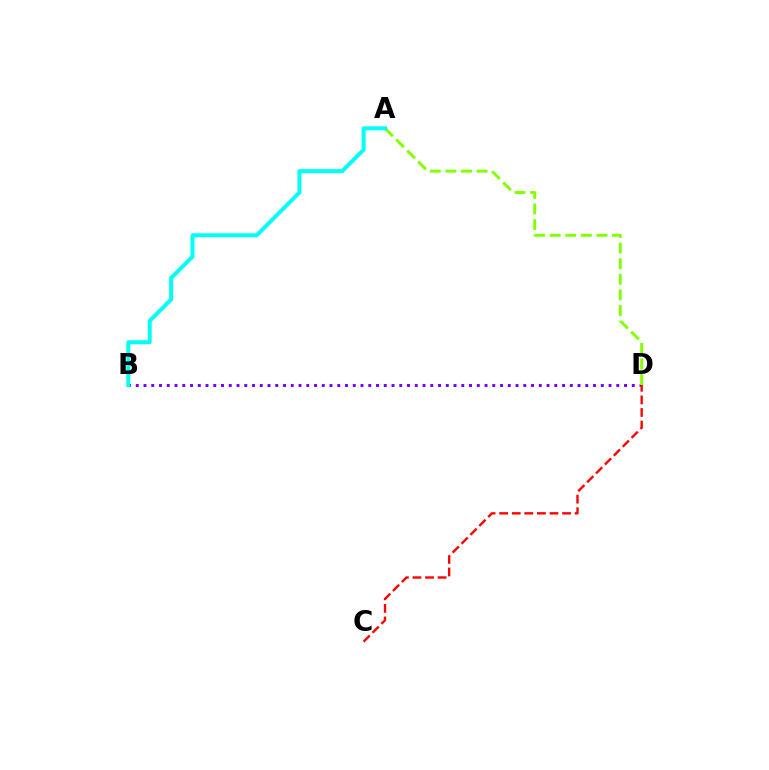{('B', 'D'): [{'color': '#7200ff', 'line_style': 'dotted', 'thickness': 2.11}], ('A', 'D'): [{'color': '#84ff00', 'line_style': 'dashed', 'thickness': 2.12}], ('C', 'D'): [{'color': '#ff0000', 'line_style': 'dashed', 'thickness': 1.71}], ('A', 'B'): [{'color': '#00fff6', 'line_style': 'solid', 'thickness': 2.88}]}